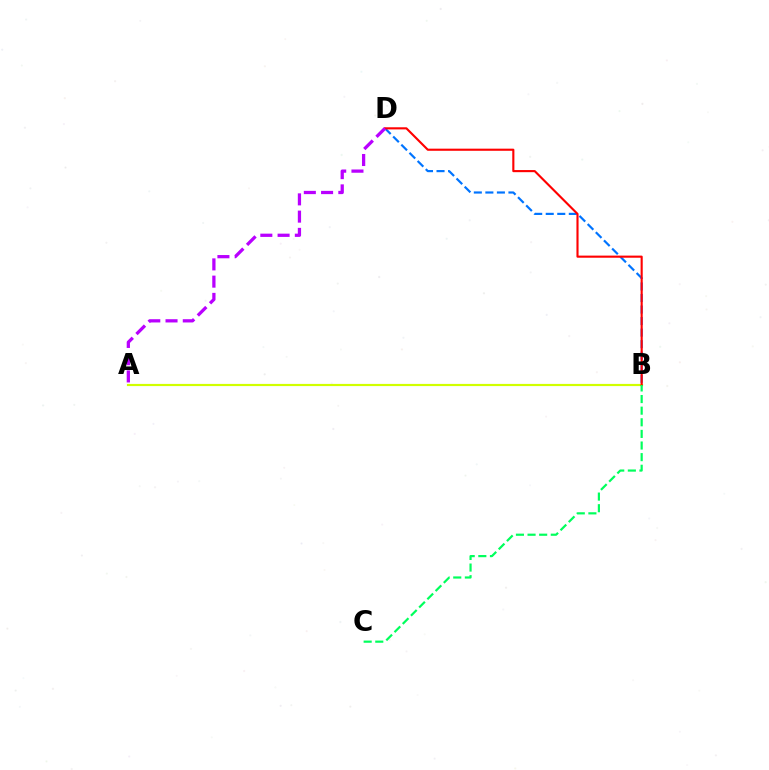{('B', 'D'): [{'color': '#0074ff', 'line_style': 'dashed', 'thickness': 1.57}, {'color': '#ff0000', 'line_style': 'solid', 'thickness': 1.53}], ('A', 'B'): [{'color': '#d1ff00', 'line_style': 'solid', 'thickness': 1.57}], ('A', 'D'): [{'color': '#b900ff', 'line_style': 'dashed', 'thickness': 2.34}], ('B', 'C'): [{'color': '#00ff5c', 'line_style': 'dashed', 'thickness': 1.58}]}